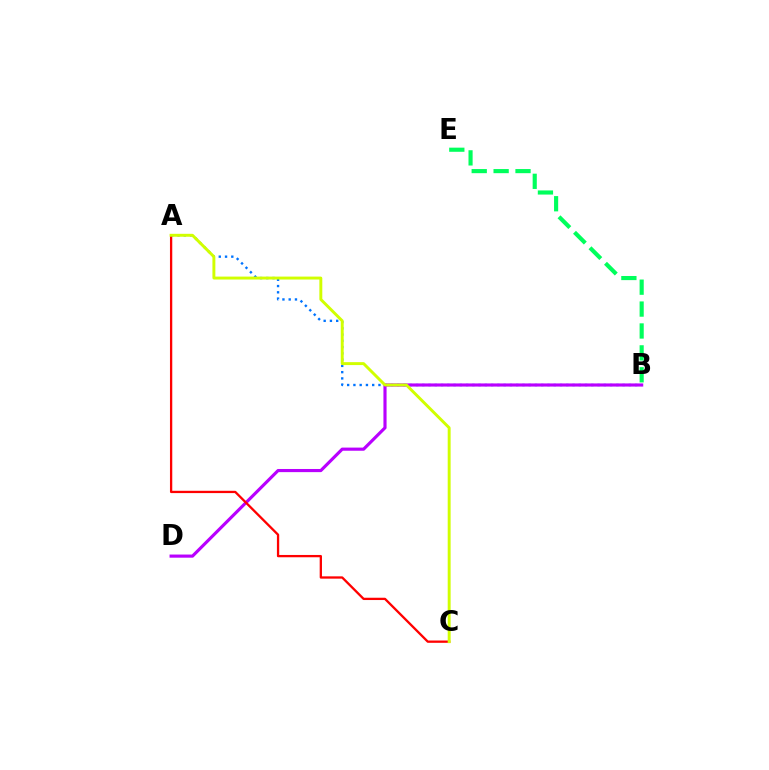{('A', 'B'): [{'color': '#0074ff', 'line_style': 'dotted', 'thickness': 1.7}], ('B', 'D'): [{'color': '#b900ff', 'line_style': 'solid', 'thickness': 2.26}], ('A', 'C'): [{'color': '#ff0000', 'line_style': 'solid', 'thickness': 1.66}, {'color': '#d1ff00', 'line_style': 'solid', 'thickness': 2.11}], ('B', 'E'): [{'color': '#00ff5c', 'line_style': 'dashed', 'thickness': 2.98}]}